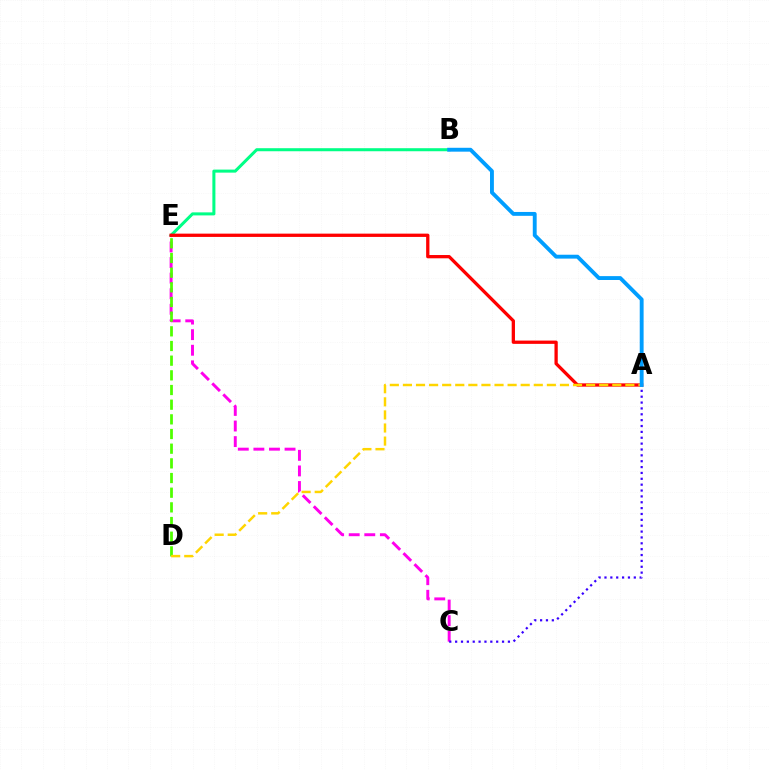{('C', 'E'): [{'color': '#ff00ed', 'line_style': 'dashed', 'thickness': 2.12}], ('B', 'E'): [{'color': '#00ff86', 'line_style': 'solid', 'thickness': 2.19}], ('D', 'E'): [{'color': '#4fff00', 'line_style': 'dashed', 'thickness': 1.99}], ('A', 'E'): [{'color': '#ff0000', 'line_style': 'solid', 'thickness': 2.37}], ('A', 'D'): [{'color': '#ffd500', 'line_style': 'dashed', 'thickness': 1.78}], ('A', 'C'): [{'color': '#3700ff', 'line_style': 'dotted', 'thickness': 1.59}], ('A', 'B'): [{'color': '#009eff', 'line_style': 'solid', 'thickness': 2.79}]}